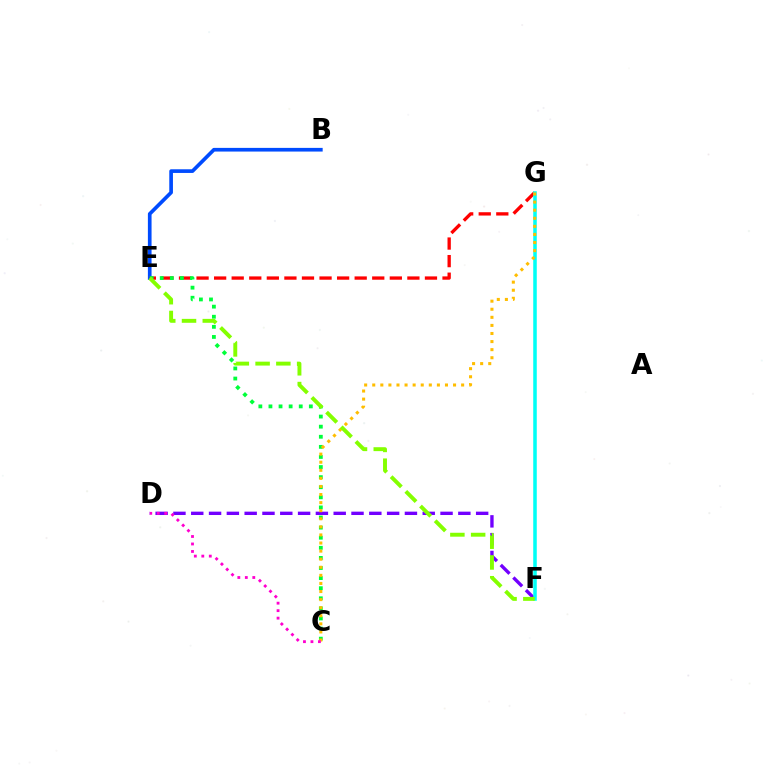{('B', 'E'): [{'color': '#004bff', 'line_style': 'solid', 'thickness': 2.64}], ('D', 'F'): [{'color': '#7200ff', 'line_style': 'dashed', 'thickness': 2.42}], ('E', 'G'): [{'color': '#ff0000', 'line_style': 'dashed', 'thickness': 2.39}], ('F', 'G'): [{'color': '#00fff6', 'line_style': 'solid', 'thickness': 2.55}], ('C', 'E'): [{'color': '#00ff39', 'line_style': 'dotted', 'thickness': 2.74}], ('C', 'G'): [{'color': '#ffbd00', 'line_style': 'dotted', 'thickness': 2.2}], ('C', 'D'): [{'color': '#ff00cf', 'line_style': 'dotted', 'thickness': 2.03}], ('E', 'F'): [{'color': '#84ff00', 'line_style': 'dashed', 'thickness': 2.82}]}